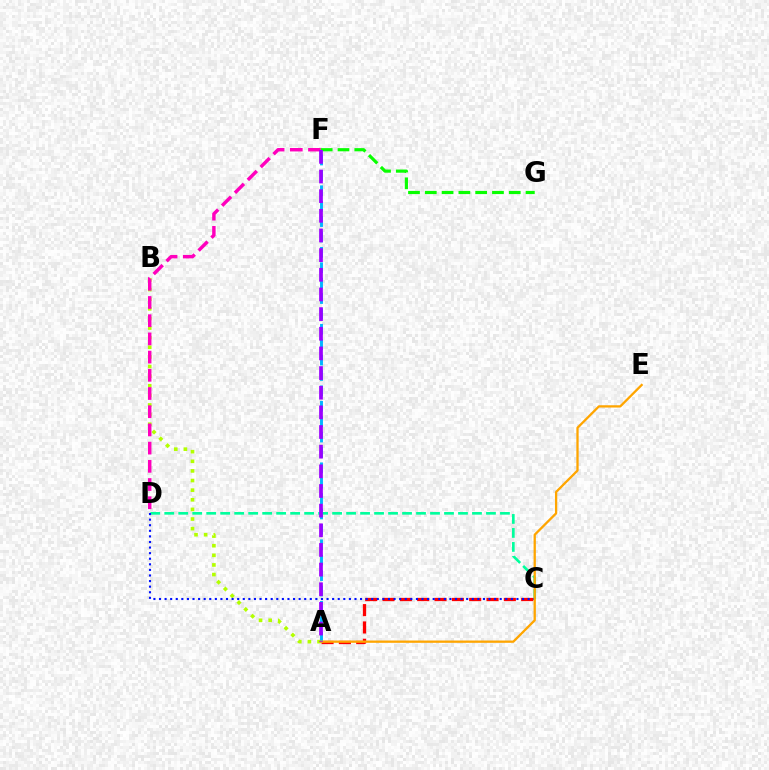{('A', 'C'): [{'color': '#ff0000', 'line_style': 'dashed', 'thickness': 2.35}], ('A', 'B'): [{'color': '#b3ff00', 'line_style': 'dotted', 'thickness': 2.61}], ('D', 'F'): [{'color': '#ff00bd', 'line_style': 'dashed', 'thickness': 2.47}], ('C', 'D'): [{'color': '#00ff9d', 'line_style': 'dashed', 'thickness': 1.9}, {'color': '#0010ff', 'line_style': 'dotted', 'thickness': 1.52}], ('F', 'G'): [{'color': '#08ff00', 'line_style': 'dashed', 'thickness': 2.28}], ('A', 'F'): [{'color': '#00b5ff', 'line_style': 'dashed', 'thickness': 2.09}, {'color': '#9b00ff', 'line_style': 'dashed', 'thickness': 2.67}], ('A', 'E'): [{'color': '#ffa500', 'line_style': 'solid', 'thickness': 1.65}]}